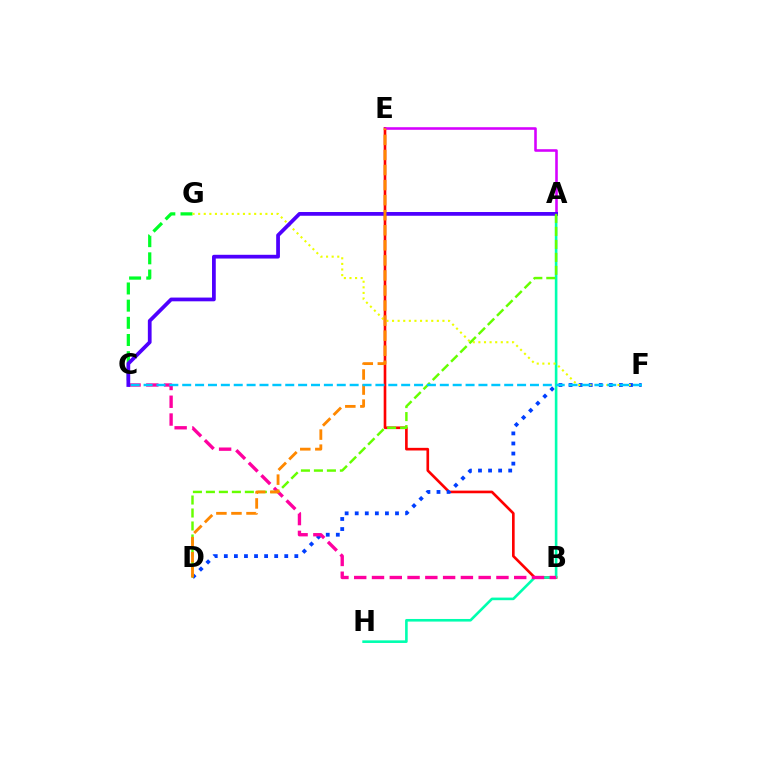{('C', 'G'): [{'color': '#00ff27', 'line_style': 'dashed', 'thickness': 2.33}], ('B', 'E'): [{'color': '#ff0000', 'line_style': 'solid', 'thickness': 1.9}], ('D', 'F'): [{'color': '#003fff', 'line_style': 'dotted', 'thickness': 2.74}], ('A', 'E'): [{'color': '#d600ff', 'line_style': 'solid', 'thickness': 1.86}], ('A', 'H'): [{'color': '#00ffaf', 'line_style': 'solid', 'thickness': 1.88}], ('F', 'G'): [{'color': '#eeff00', 'line_style': 'dotted', 'thickness': 1.52}], ('B', 'C'): [{'color': '#ff00a0', 'line_style': 'dashed', 'thickness': 2.42}], ('A', 'C'): [{'color': '#4f00ff', 'line_style': 'solid', 'thickness': 2.7}], ('A', 'D'): [{'color': '#66ff00', 'line_style': 'dashed', 'thickness': 1.76}], ('D', 'E'): [{'color': '#ff8800', 'line_style': 'dashed', 'thickness': 2.05}], ('C', 'F'): [{'color': '#00c7ff', 'line_style': 'dashed', 'thickness': 1.75}]}